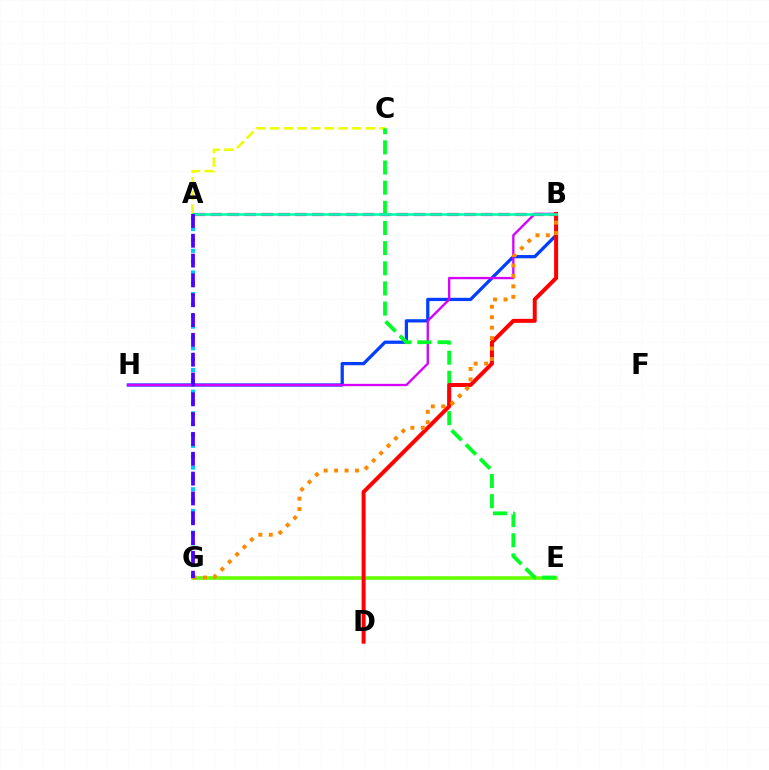{('B', 'H'): [{'color': '#003fff', 'line_style': 'solid', 'thickness': 2.35}, {'color': '#d600ff', 'line_style': 'solid', 'thickness': 1.68}], ('A', 'C'): [{'color': '#eeff00', 'line_style': 'dashed', 'thickness': 1.86}], ('E', 'G'): [{'color': '#66ff00', 'line_style': 'solid', 'thickness': 2.59}], ('A', 'B'): [{'color': '#ff00a0', 'line_style': 'dashed', 'thickness': 2.3}, {'color': '#00ffaf', 'line_style': 'solid', 'thickness': 1.89}], ('C', 'E'): [{'color': '#00ff27', 'line_style': 'dashed', 'thickness': 2.74}], ('B', 'D'): [{'color': '#ff0000', 'line_style': 'solid', 'thickness': 2.87}], ('A', 'G'): [{'color': '#00c7ff', 'line_style': 'dotted', 'thickness': 2.95}, {'color': '#4f00ff', 'line_style': 'dashed', 'thickness': 2.69}], ('B', 'G'): [{'color': '#ff8800', 'line_style': 'dotted', 'thickness': 2.84}]}